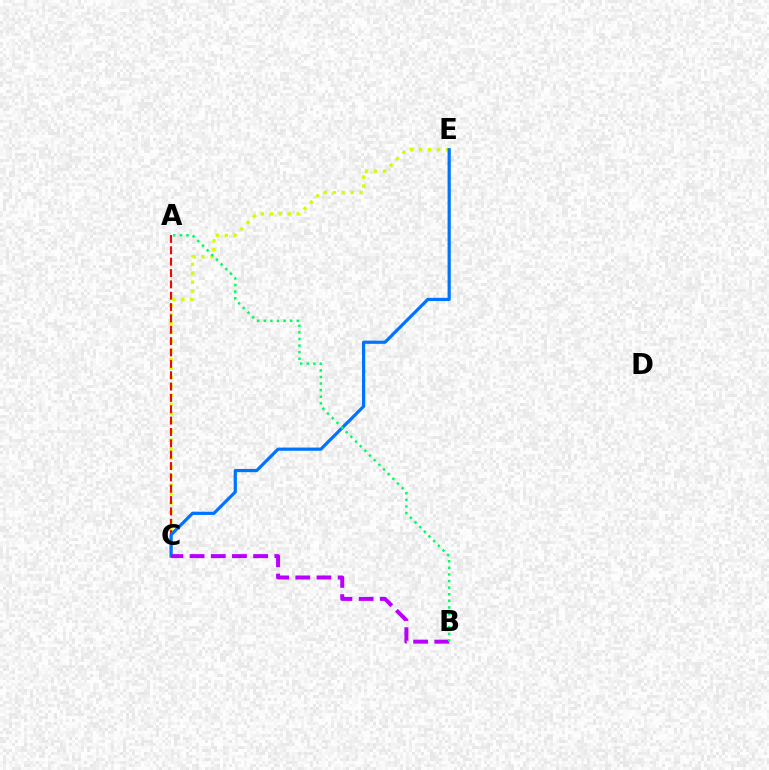{('C', 'E'): [{'color': '#d1ff00', 'line_style': 'dotted', 'thickness': 2.44}, {'color': '#0074ff', 'line_style': 'solid', 'thickness': 2.31}], ('A', 'C'): [{'color': '#ff0000', 'line_style': 'dashed', 'thickness': 1.54}], ('B', 'C'): [{'color': '#b900ff', 'line_style': 'dashed', 'thickness': 2.88}], ('A', 'B'): [{'color': '#00ff5c', 'line_style': 'dotted', 'thickness': 1.79}]}